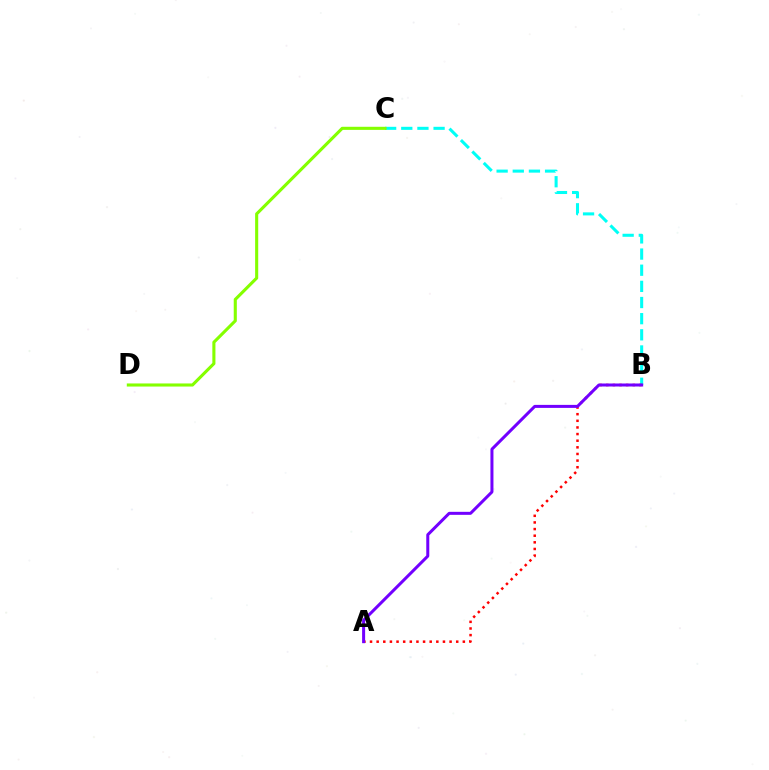{('B', 'C'): [{'color': '#00fff6', 'line_style': 'dashed', 'thickness': 2.19}], ('C', 'D'): [{'color': '#84ff00', 'line_style': 'solid', 'thickness': 2.23}], ('A', 'B'): [{'color': '#ff0000', 'line_style': 'dotted', 'thickness': 1.8}, {'color': '#7200ff', 'line_style': 'solid', 'thickness': 2.17}]}